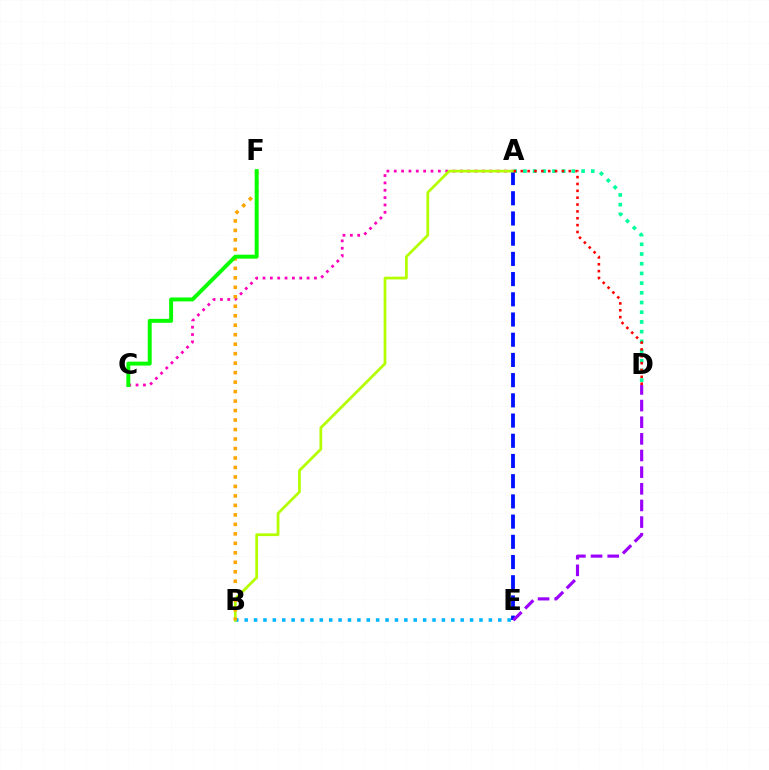{('A', 'D'): [{'color': '#00ff9d', 'line_style': 'dotted', 'thickness': 2.64}, {'color': '#ff0000', 'line_style': 'dotted', 'thickness': 1.86}], ('A', 'C'): [{'color': '#ff00bd', 'line_style': 'dotted', 'thickness': 2.0}], ('B', 'E'): [{'color': '#00b5ff', 'line_style': 'dotted', 'thickness': 2.55}], ('A', 'E'): [{'color': '#0010ff', 'line_style': 'dashed', 'thickness': 2.75}], ('A', 'B'): [{'color': '#b3ff00', 'line_style': 'solid', 'thickness': 1.97}], ('B', 'F'): [{'color': '#ffa500', 'line_style': 'dotted', 'thickness': 2.58}], ('D', 'E'): [{'color': '#9b00ff', 'line_style': 'dashed', 'thickness': 2.26}], ('C', 'F'): [{'color': '#08ff00', 'line_style': 'solid', 'thickness': 2.84}]}